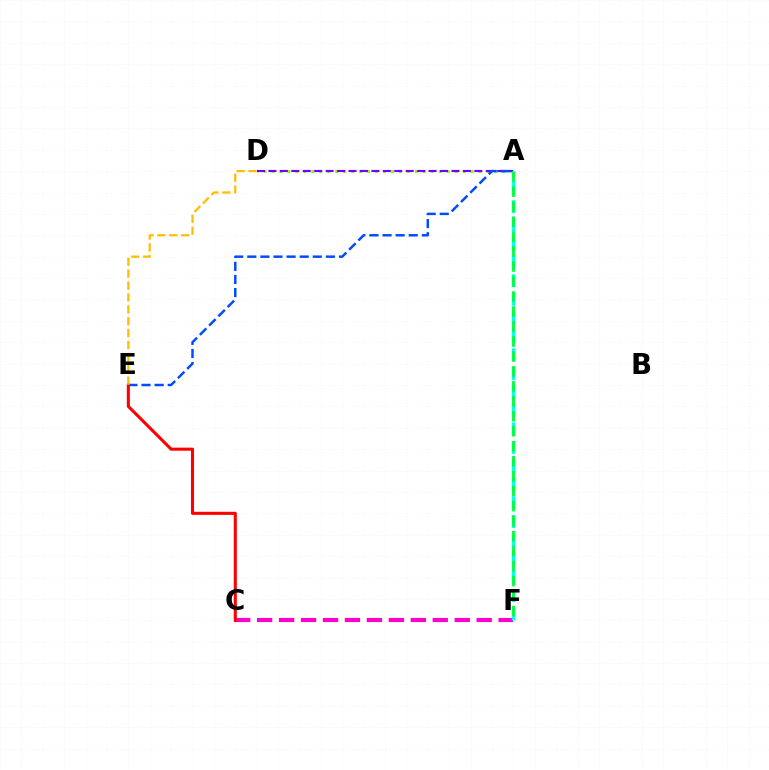{('C', 'F'): [{'color': '#ff00cf', 'line_style': 'dashed', 'thickness': 2.98}], ('A', 'D'): [{'color': '#84ff00', 'line_style': 'dotted', 'thickness': 2.16}, {'color': '#7200ff', 'line_style': 'dashed', 'thickness': 1.55}], ('A', 'E'): [{'color': '#004bff', 'line_style': 'dashed', 'thickness': 1.78}], ('A', 'F'): [{'color': '#00fff6', 'line_style': 'dashed', 'thickness': 2.52}, {'color': '#00ff39', 'line_style': 'dashed', 'thickness': 2.03}], ('C', 'E'): [{'color': '#ff0000', 'line_style': 'solid', 'thickness': 2.22}], ('D', 'E'): [{'color': '#ffbd00', 'line_style': 'dashed', 'thickness': 1.62}]}